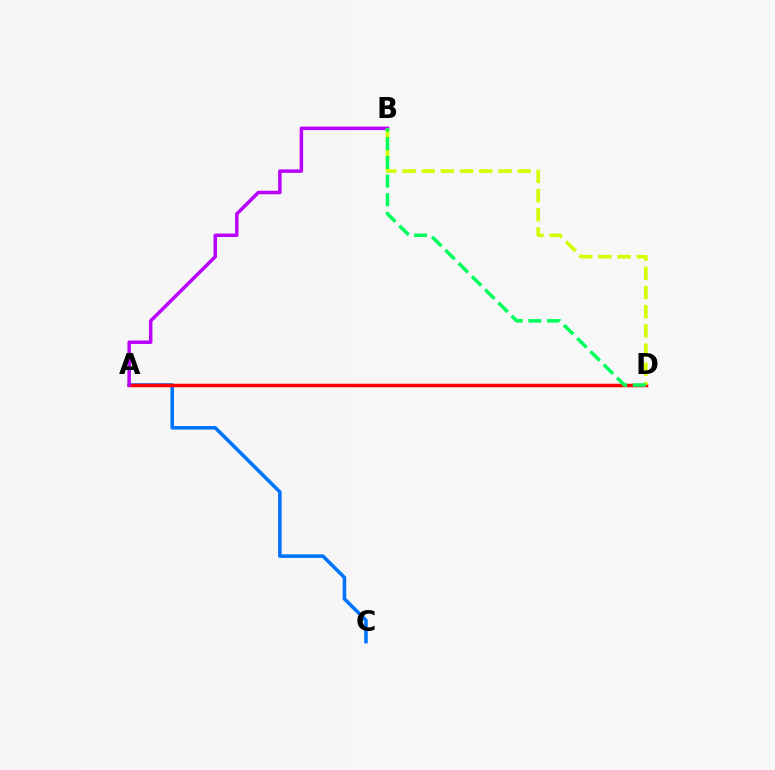{('A', 'C'): [{'color': '#0074ff', 'line_style': 'solid', 'thickness': 2.56}], ('A', 'D'): [{'color': '#ff0000', 'line_style': 'solid', 'thickness': 2.52}], ('A', 'B'): [{'color': '#b900ff', 'line_style': 'solid', 'thickness': 2.5}], ('B', 'D'): [{'color': '#d1ff00', 'line_style': 'dashed', 'thickness': 2.61}, {'color': '#00ff5c', 'line_style': 'dashed', 'thickness': 2.54}]}